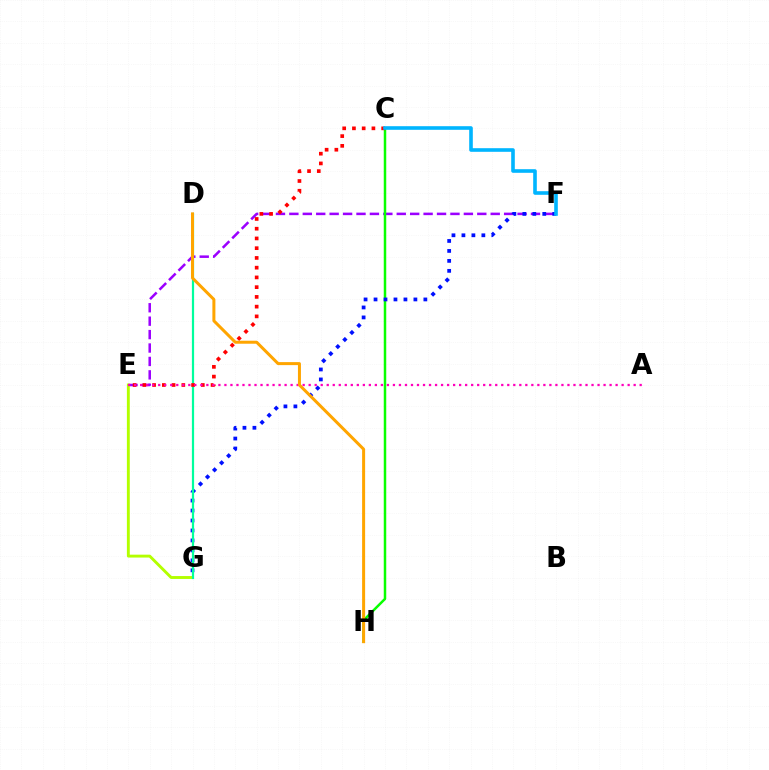{('E', 'F'): [{'color': '#9b00ff', 'line_style': 'dashed', 'thickness': 1.82}], ('C', 'H'): [{'color': '#08ff00', 'line_style': 'solid', 'thickness': 1.8}], ('F', 'G'): [{'color': '#0010ff', 'line_style': 'dotted', 'thickness': 2.71}], ('E', 'G'): [{'color': '#b3ff00', 'line_style': 'solid', 'thickness': 2.09}], ('D', 'G'): [{'color': '#00ff9d', 'line_style': 'solid', 'thickness': 1.59}], ('C', 'E'): [{'color': '#ff0000', 'line_style': 'dotted', 'thickness': 2.65}], ('A', 'E'): [{'color': '#ff00bd', 'line_style': 'dotted', 'thickness': 1.64}], ('C', 'F'): [{'color': '#00b5ff', 'line_style': 'solid', 'thickness': 2.61}], ('D', 'H'): [{'color': '#ffa500', 'line_style': 'solid', 'thickness': 2.16}]}